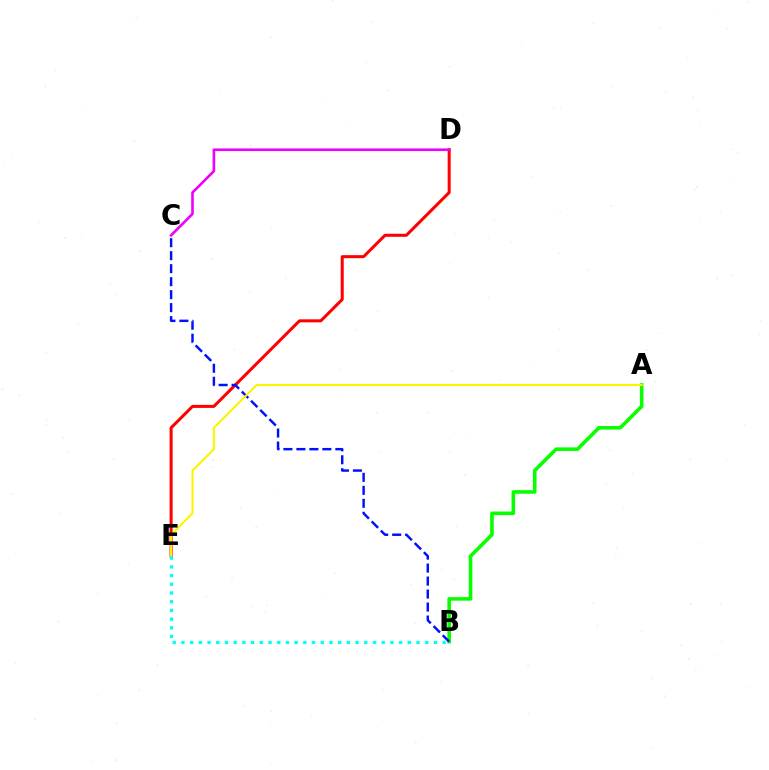{('D', 'E'): [{'color': '#ff0000', 'line_style': 'solid', 'thickness': 2.18}], ('A', 'B'): [{'color': '#08ff00', 'line_style': 'solid', 'thickness': 2.58}], ('B', 'C'): [{'color': '#0010ff', 'line_style': 'dashed', 'thickness': 1.76}], ('C', 'D'): [{'color': '#ee00ff', 'line_style': 'solid', 'thickness': 1.89}], ('A', 'E'): [{'color': '#fcf500', 'line_style': 'solid', 'thickness': 1.52}], ('B', 'E'): [{'color': '#00fff6', 'line_style': 'dotted', 'thickness': 2.37}]}